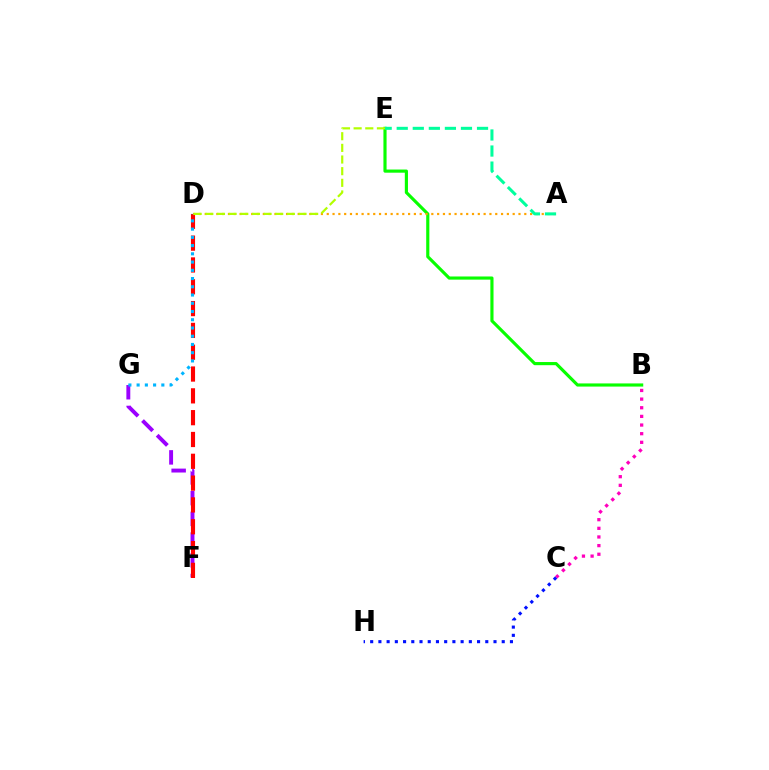{('F', 'G'): [{'color': '#9b00ff', 'line_style': 'dashed', 'thickness': 2.81}], ('B', 'C'): [{'color': '#ff00bd', 'line_style': 'dotted', 'thickness': 2.35}], ('B', 'E'): [{'color': '#08ff00', 'line_style': 'solid', 'thickness': 2.27}], ('D', 'F'): [{'color': '#ff0000', 'line_style': 'dashed', 'thickness': 2.96}], ('A', 'D'): [{'color': '#ffa500', 'line_style': 'dotted', 'thickness': 1.58}], ('A', 'E'): [{'color': '#00ff9d', 'line_style': 'dashed', 'thickness': 2.18}], ('D', 'G'): [{'color': '#00b5ff', 'line_style': 'dotted', 'thickness': 2.24}], ('C', 'H'): [{'color': '#0010ff', 'line_style': 'dotted', 'thickness': 2.23}], ('D', 'E'): [{'color': '#b3ff00', 'line_style': 'dashed', 'thickness': 1.58}]}